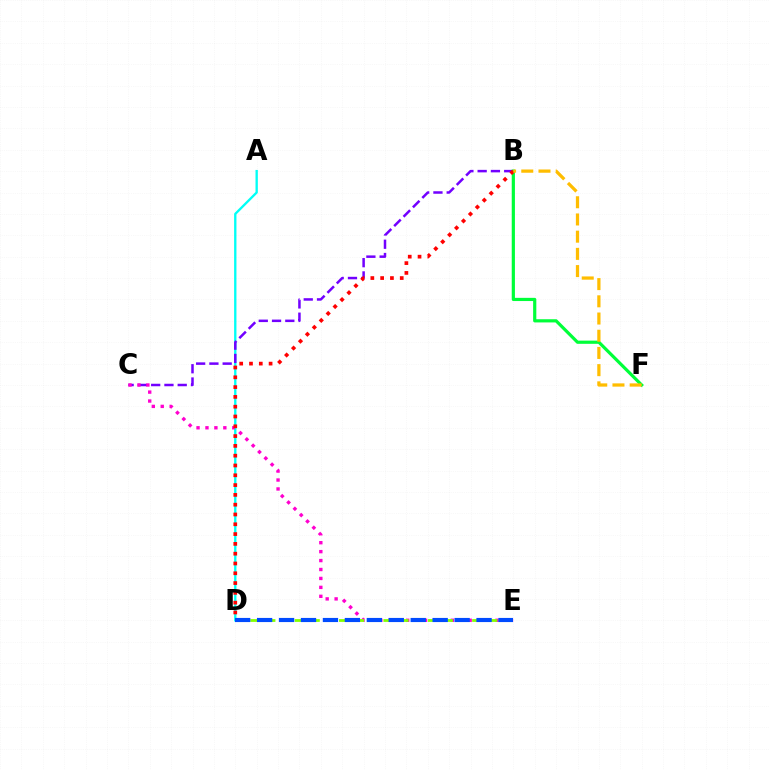{('A', 'D'): [{'color': '#00fff6', 'line_style': 'solid', 'thickness': 1.68}], ('B', 'C'): [{'color': '#7200ff', 'line_style': 'dashed', 'thickness': 1.8}], ('B', 'F'): [{'color': '#00ff39', 'line_style': 'solid', 'thickness': 2.3}, {'color': '#ffbd00', 'line_style': 'dashed', 'thickness': 2.34}], ('C', 'E'): [{'color': '#ff00cf', 'line_style': 'dotted', 'thickness': 2.43}], ('B', 'D'): [{'color': '#ff0000', 'line_style': 'dotted', 'thickness': 2.66}], ('D', 'E'): [{'color': '#84ff00', 'line_style': 'dashed', 'thickness': 2.01}, {'color': '#004bff', 'line_style': 'dashed', 'thickness': 2.98}]}